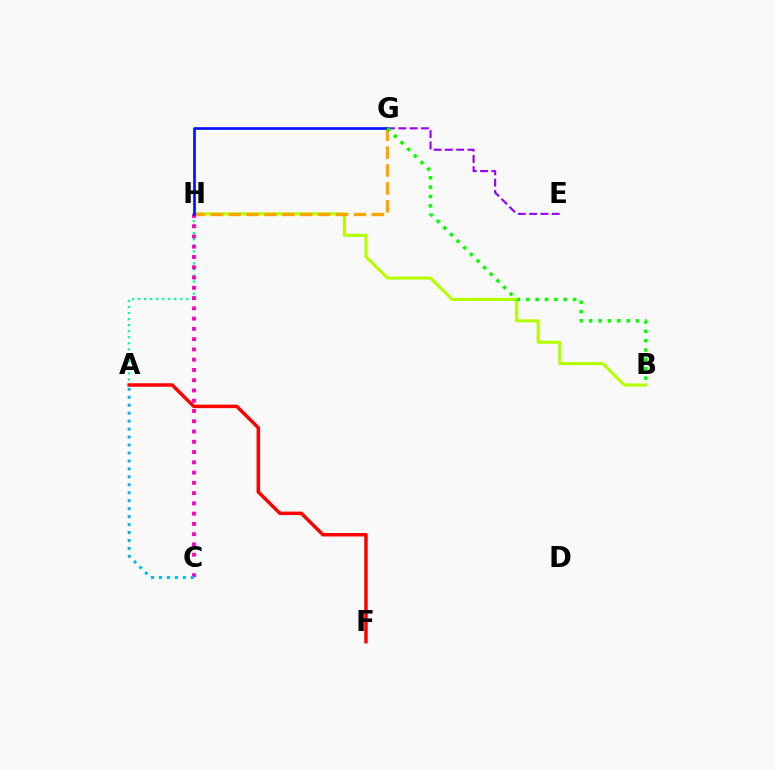{('B', 'H'): [{'color': '#b3ff00', 'line_style': 'solid', 'thickness': 2.22}], ('G', 'H'): [{'color': '#ffa500', 'line_style': 'dashed', 'thickness': 2.43}, {'color': '#0010ff', 'line_style': 'solid', 'thickness': 1.92}], ('A', 'H'): [{'color': '#00ff9d', 'line_style': 'dotted', 'thickness': 1.64}], ('C', 'H'): [{'color': '#ff00bd', 'line_style': 'dotted', 'thickness': 2.79}], ('A', 'F'): [{'color': '#ff0000', 'line_style': 'solid', 'thickness': 2.5}], ('E', 'G'): [{'color': '#9b00ff', 'line_style': 'dashed', 'thickness': 1.54}], ('A', 'C'): [{'color': '#00b5ff', 'line_style': 'dotted', 'thickness': 2.16}], ('B', 'G'): [{'color': '#08ff00', 'line_style': 'dotted', 'thickness': 2.55}]}